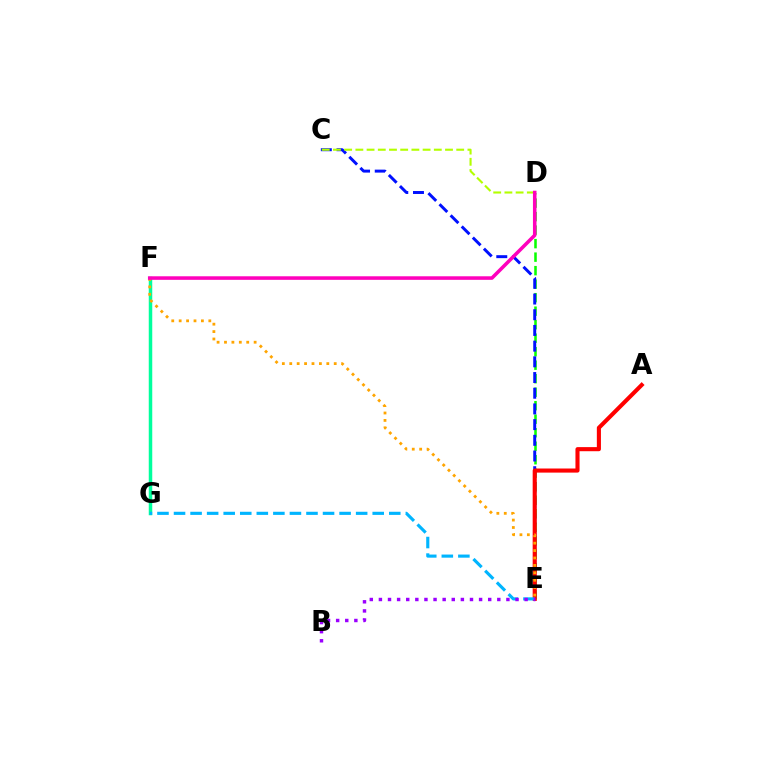{('D', 'E'): [{'color': '#08ff00', 'line_style': 'dashed', 'thickness': 1.83}], ('C', 'E'): [{'color': '#0010ff', 'line_style': 'dashed', 'thickness': 2.13}], ('F', 'G'): [{'color': '#00ff9d', 'line_style': 'solid', 'thickness': 2.51}], ('A', 'E'): [{'color': '#ff0000', 'line_style': 'solid', 'thickness': 2.95}], ('E', 'G'): [{'color': '#00b5ff', 'line_style': 'dashed', 'thickness': 2.25}], ('B', 'E'): [{'color': '#9b00ff', 'line_style': 'dotted', 'thickness': 2.47}], ('E', 'F'): [{'color': '#ffa500', 'line_style': 'dotted', 'thickness': 2.01}], ('C', 'D'): [{'color': '#b3ff00', 'line_style': 'dashed', 'thickness': 1.52}], ('D', 'F'): [{'color': '#ff00bd', 'line_style': 'solid', 'thickness': 2.56}]}